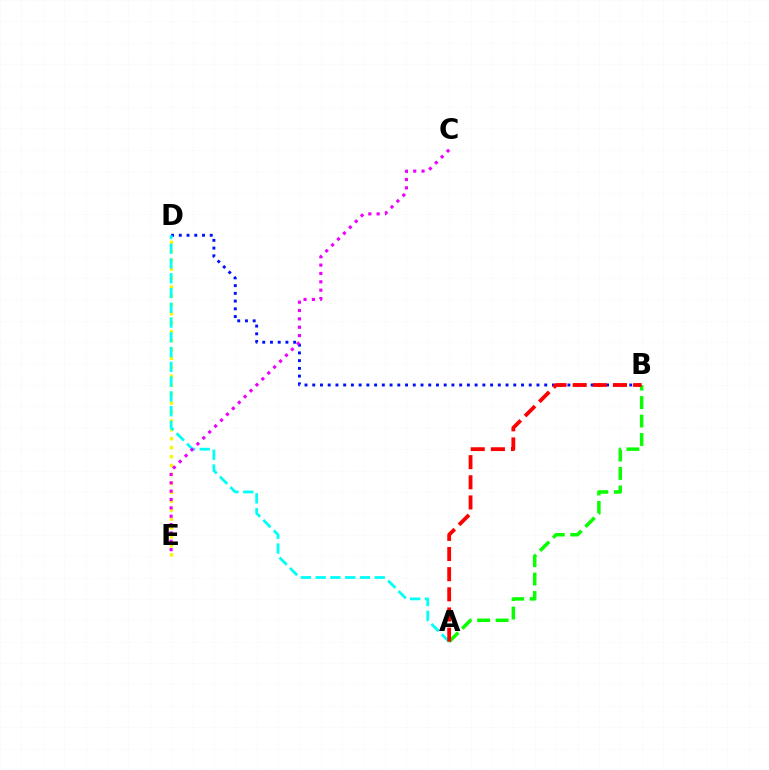{('D', 'E'): [{'color': '#fcf500', 'line_style': 'dotted', 'thickness': 2.43}], ('B', 'D'): [{'color': '#0010ff', 'line_style': 'dotted', 'thickness': 2.1}], ('A', 'D'): [{'color': '#00fff6', 'line_style': 'dashed', 'thickness': 2.01}], ('A', 'B'): [{'color': '#08ff00', 'line_style': 'dashed', 'thickness': 2.51}, {'color': '#ff0000', 'line_style': 'dashed', 'thickness': 2.74}], ('C', 'E'): [{'color': '#ee00ff', 'line_style': 'dotted', 'thickness': 2.27}]}